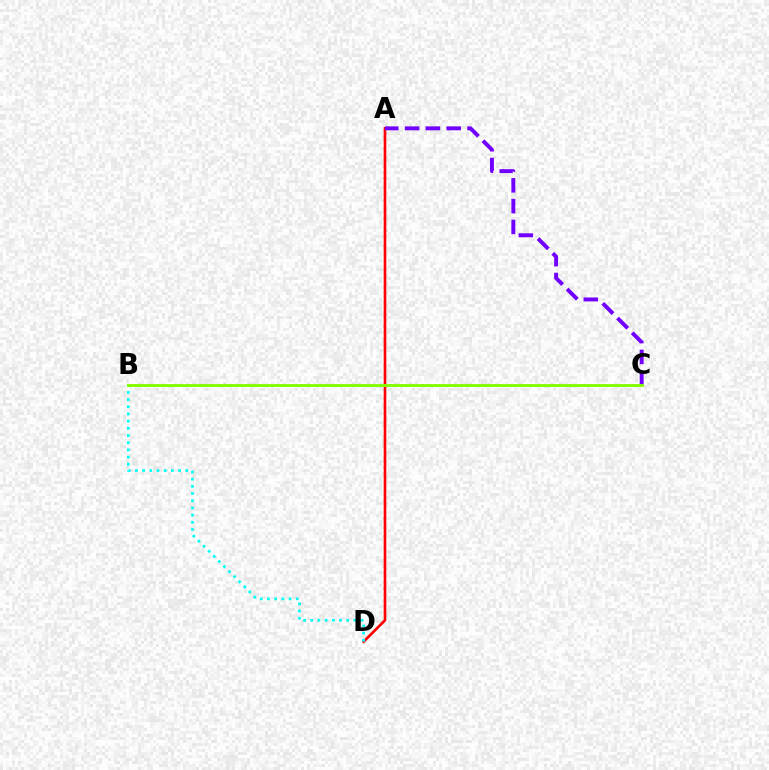{('A', 'D'): [{'color': '#ff0000', 'line_style': 'solid', 'thickness': 1.9}], ('A', 'C'): [{'color': '#7200ff', 'line_style': 'dashed', 'thickness': 2.83}], ('B', 'D'): [{'color': '#00fff6', 'line_style': 'dotted', 'thickness': 1.95}], ('B', 'C'): [{'color': '#84ff00', 'line_style': 'solid', 'thickness': 2.08}]}